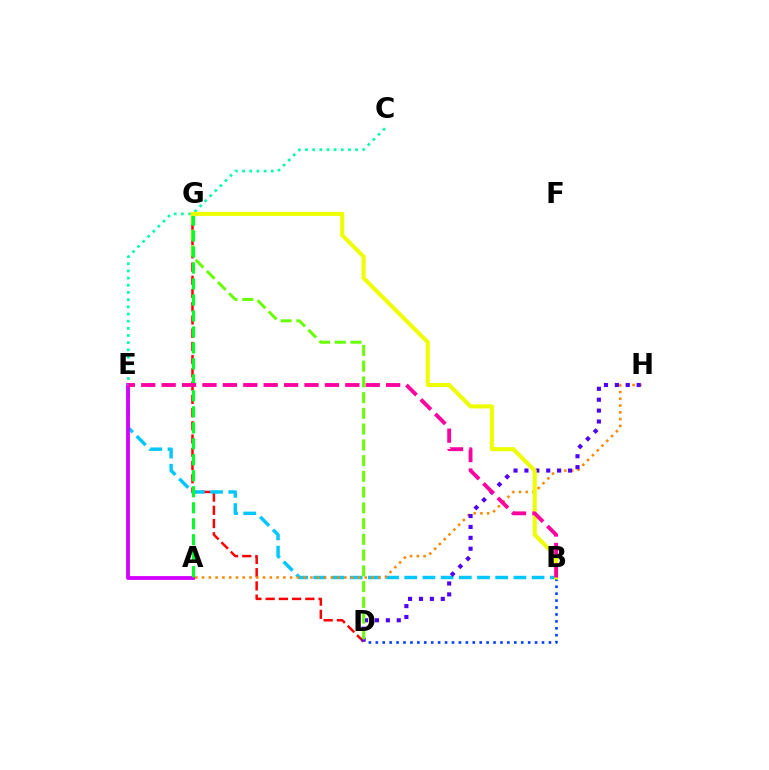{('D', 'G'): [{'color': '#ff0000', 'line_style': 'dashed', 'thickness': 1.8}, {'color': '#66ff00', 'line_style': 'dashed', 'thickness': 2.14}], ('B', 'E'): [{'color': '#00c7ff', 'line_style': 'dashed', 'thickness': 2.47}, {'color': '#ff00a0', 'line_style': 'dashed', 'thickness': 2.77}], ('A', 'H'): [{'color': '#ff8800', 'line_style': 'dotted', 'thickness': 1.84}], ('D', 'H'): [{'color': '#4f00ff', 'line_style': 'dotted', 'thickness': 2.96}], ('A', 'E'): [{'color': '#d600ff', 'line_style': 'solid', 'thickness': 2.74}], ('C', 'E'): [{'color': '#00ffaf', 'line_style': 'dotted', 'thickness': 1.95}], ('B', 'D'): [{'color': '#003fff', 'line_style': 'dotted', 'thickness': 1.88}], ('A', 'G'): [{'color': '#00ff27', 'line_style': 'dashed', 'thickness': 2.17}], ('B', 'G'): [{'color': '#eeff00', 'line_style': 'solid', 'thickness': 2.91}]}